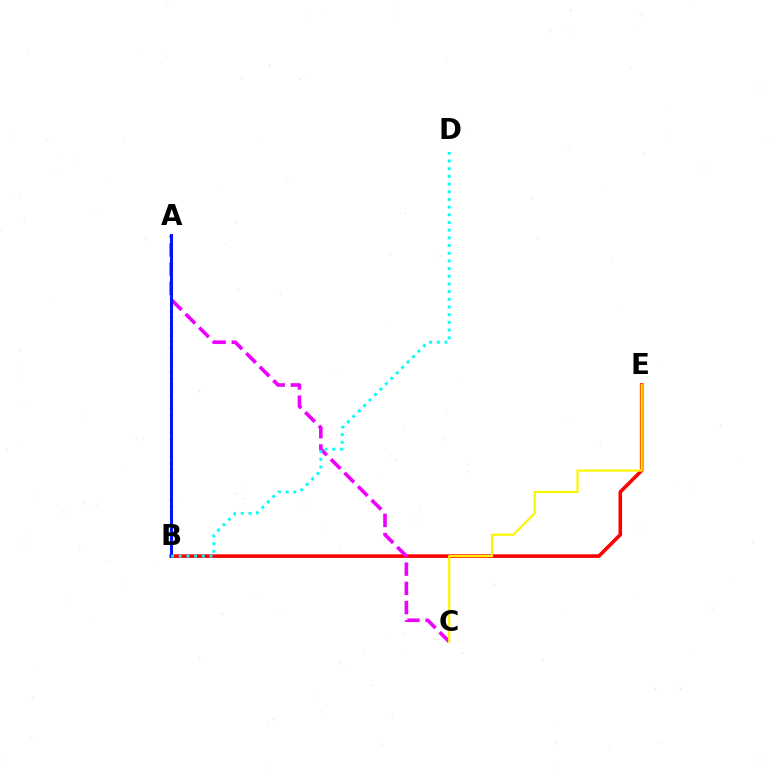{('B', 'E'): [{'color': '#ff0000', 'line_style': 'solid', 'thickness': 2.59}], ('A', 'C'): [{'color': '#ee00ff', 'line_style': 'dashed', 'thickness': 2.61}], ('C', 'E'): [{'color': '#fcf500', 'line_style': 'solid', 'thickness': 1.57}], ('A', 'B'): [{'color': '#08ff00', 'line_style': 'dotted', 'thickness': 1.65}, {'color': '#0010ff', 'line_style': 'solid', 'thickness': 2.11}], ('B', 'D'): [{'color': '#00fff6', 'line_style': 'dotted', 'thickness': 2.09}]}